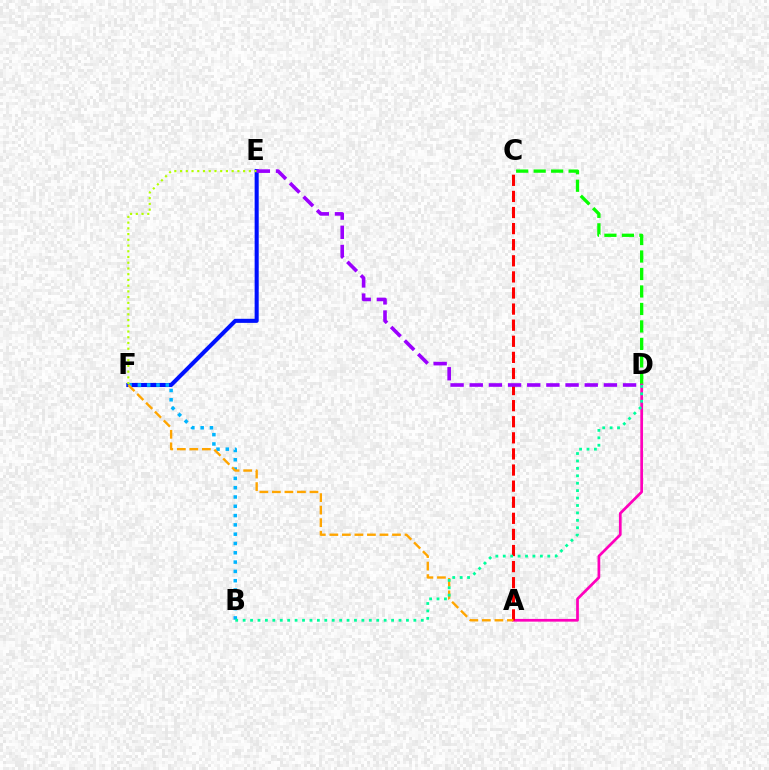{('E', 'F'): [{'color': '#0010ff', 'line_style': 'solid', 'thickness': 2.93}, {'color': '#b3ff00', 'line_style': 'dotted', 'thickness': 1.56}], ('B', 'F'): [{'color': '#00b5ff', 'line_style': 'dotted', 'thickness': 2.53}], ('C', 'D'): [{'color': '#08ff00', 'line_style': 'dashed', 'thickness': 2.38}], ('A', 'D'): [{'color': '#ff00bd', 'line_style': 'solid', 'thickness': 1.96}], ('A', 'C'): [{'color': '#ff0000', 'line_style': 'dashed', 'thickness': 2.19}], ('D', 'E'): [{'color': '#9b00ff', 'line_style': 'dashed', 'thickness': 2.6}], ('A', 'F'): [{'color': '#ffa500', 'line_style': 'dashed', 'thickness': 1.7}], ('B', 'D'): [{'color': '#00ff9d', 'line_style': 'dotted', 'thickness': 2.02}]}